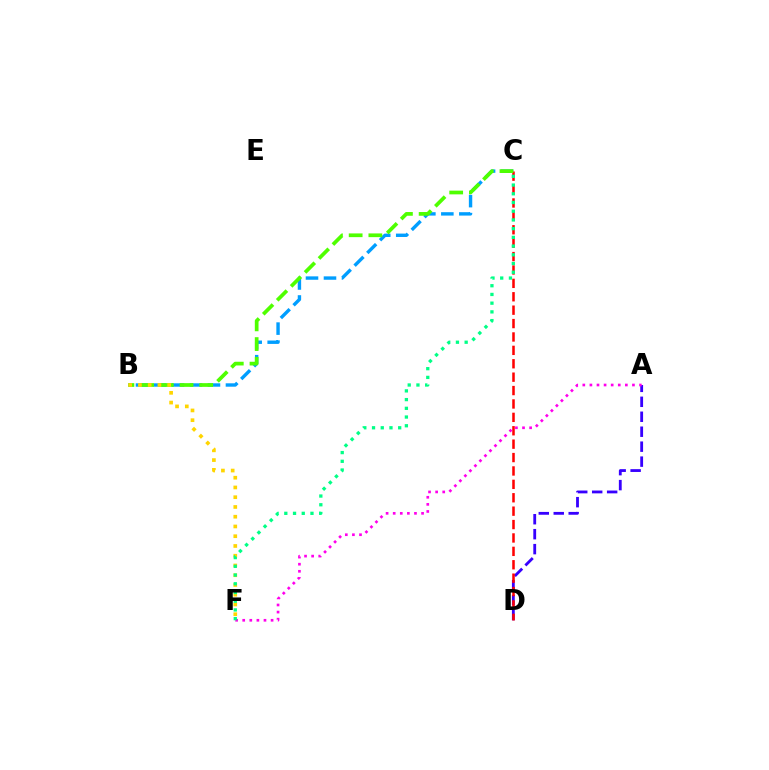{('A', 'D'): [{'color': '#3700ff', 'line_style': 'dashed', 'thickness': 2.03}], ('B', 'C'): [{'color': '#009eff', 'line_style': 'dashed', 'thickness': 2.44}, {'color': '#4fff00', 'line_style': 'dashed', 'thickness': 2.68}], ('C', 'D'): [{'color': '#ff0000', 'line_style': 'dashed', 'thickness': 1.82}], ('A', 'F'): [{'color': '#ff00ed', 'line_style': 'dotted', 'thickness': 1.93}], ('B', 'F'): [{'color': '#ffd500', 'line_style': 'dotted', 'thickness': 2.65}], ('C', 'F'): [{'color': '#00ff86', 'line_style': 'dotted', 'thickness': 2.37}]}